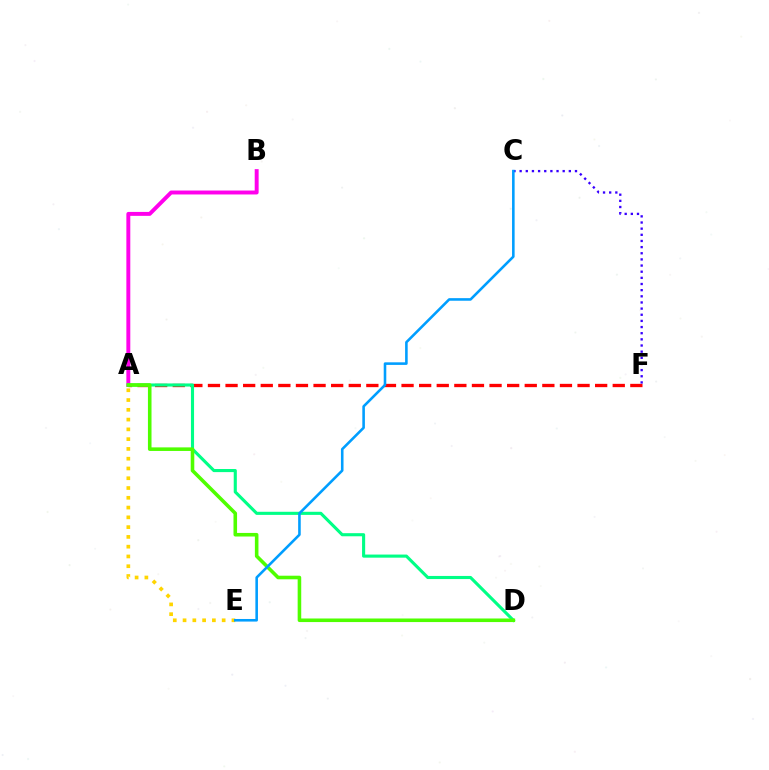{('A', 'B'): [{'color': '#ff00ed', 'line_style': 'solid', 'thickness': 2.83}], ('A', 'E'): [{'color': '#ffd500', 'line_style': 'dotted', 'thickness': 2.66}], ('A', 'F'): [{'color': '#ff0000', 'line_style': 'dashed', 'thickness': 2.39}], ('A', 'D'): [{'color': '#00ff86', 'line_style': 'solid', 'thickness': 2.24}, {'color': '#4fff00', 'line_style': 'solid', 'thickness': 2.57}], ('C', 'F'): [{'color': '#3700ff', 'line_style': 'dotted', 'thickness': 1.67}], ('C', 'E'): [{'color': '#009eff', 'line_style': 'solid', 'thickness': 1.86}]}